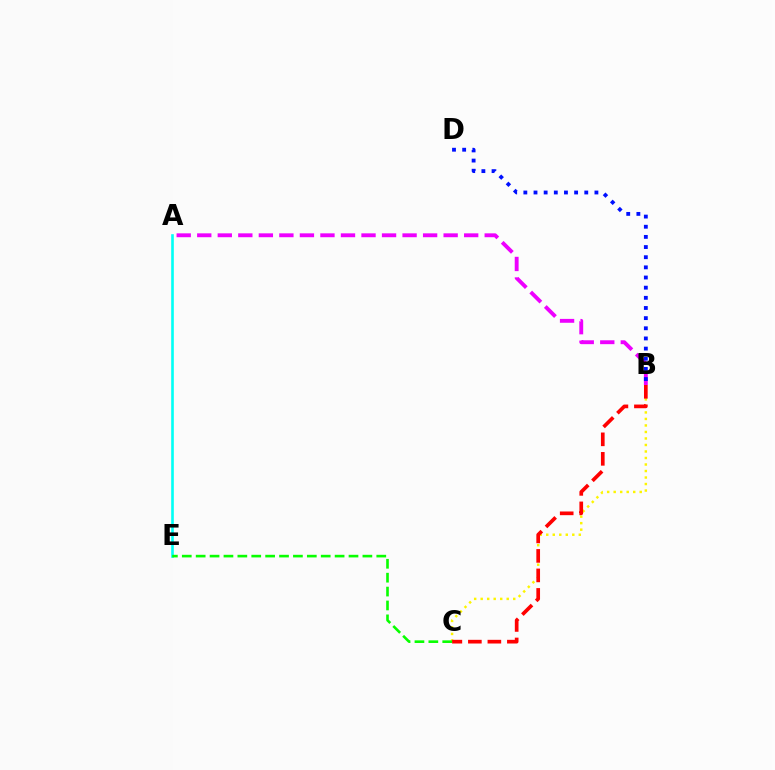{('B', 'C'): [{'color': '#fcf500', 'line_style': 'dotted', 'thickness': 1.77}, {'color': '#ff0000', 'line_style': 'dashed', 'thickness': 2.65}], ('A', 'B'): [{'color': '#ee00ff', 'line_style': 'dashed', 'thickness': 2.79}], ('B', 'D'): [{'color': '#0010ff', 'line_style': 'dotted', 'thickness': 2.76}], ('A', 'E'): [{'color': '#00fff6', 'line_style': 'solid', 'thickness': 1.89}], ('C', 'E'): [{'color': '#08ff00', 'line_style': 'dashed', 'thickness': 1.89}]}